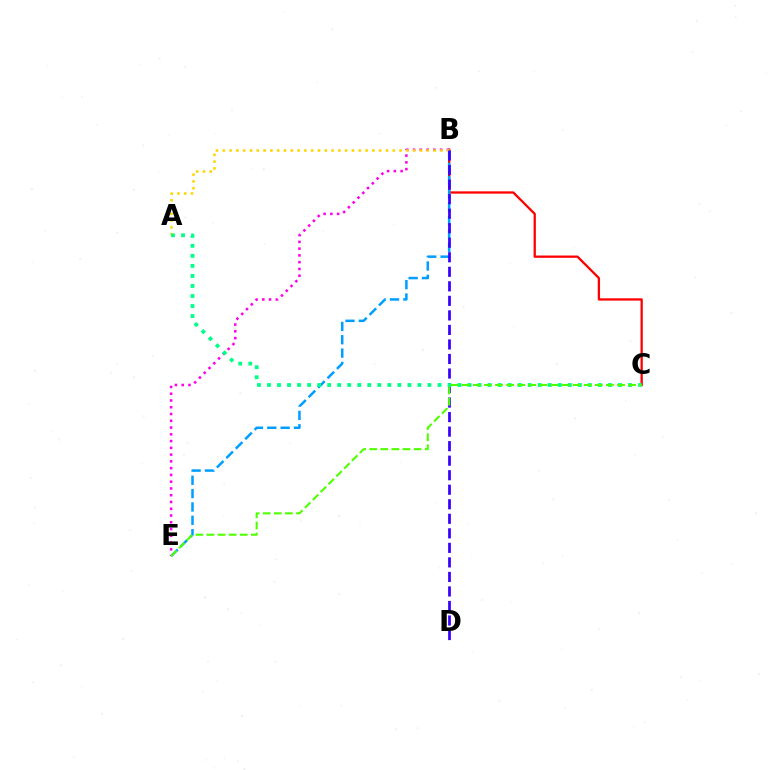{('B', 'C'): [{'color': '#ff0000', 'line_style': 'solid', 'thickness': 1.65}], ('B', 'E'): [{'color': '#009eff', 'line_style': 'dashed', 'thickness': 1.81}, {'color': '#ff00ed', 'line_style': 'dotted', 'thickness': 1.84}], ('A', 'B'): [{'color': '#ffd500', 'line_style': 'dotted', 'thickness': 1.85}], ('B', 'D'): [{'color': '#3700ff', 'line_style': 'dashed', 'thickness': 1.97}], ('A', 'C'): [{'color': '#00ff86', 'line_style': 'dotted', 'thickness': 2.72}], ('C', 'E'): [{'color': '#4fff00', 'line_style': 'dashed', 'thickness': 1.51}]}